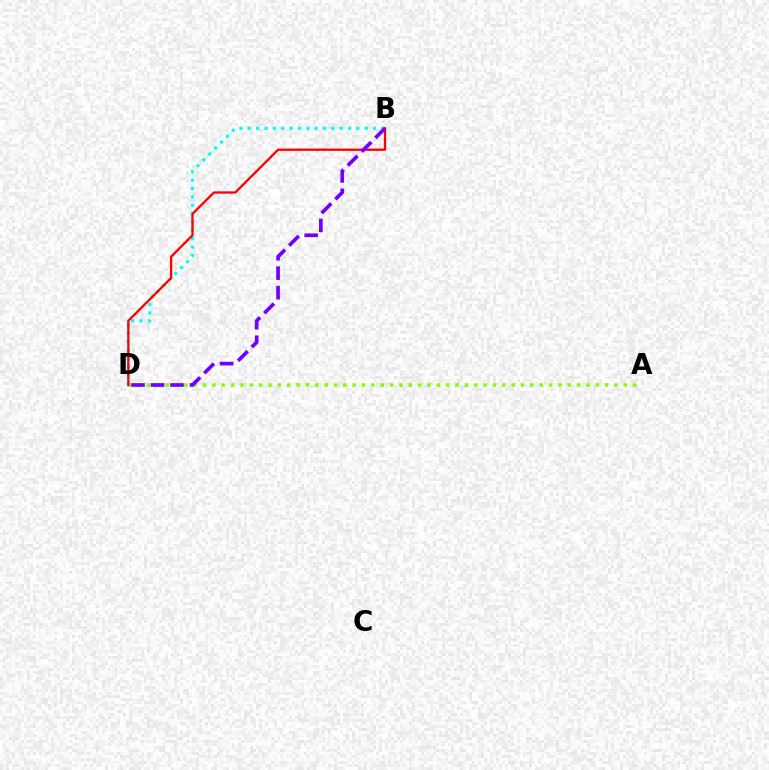{('A', 'D'): [{'color': '#84ff00', 'line_style': 'dotted', 'thickness': 2.54}], ('B', 'D'): [{'color': '#00fff6', 'line_style': 'dotted', 'thickness': 2.27}, {'color': '#ff0000', 'line_style': 'solid', 'thickness': 1.66}, {'color': '#7200ff', 'line_style': 'dashed', 'thickness': 2.65}]}